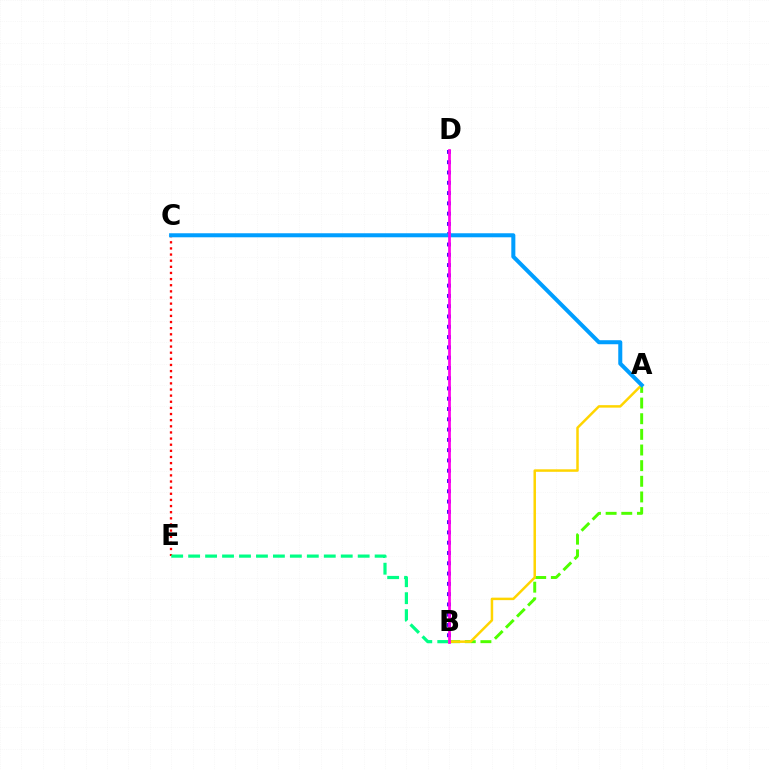{('A', 'B'): [{'color': '#4fff00', 'line_style': 'dashed', 'thickness': 2.13}, {'color': '#ffd500', 'line_style': 'solid', 'thickness': 1.79}], ('C', 'E'): [{'color': '#ff0000', 'line_style': 'dotted', 'thickness': 1.67}], ('B', 'E'): [{'color': '#00ff86', 'line_style': 'dashed', 'thickness': 2.3}], ('B', 'D'): [{'color': '#3700ff', 'line_style': 'dotted', 'thickness': 2.79}, {'color': '#ff00ed', 'line_style': 'solid', 'thickness': 1.98}], ('A', 'C'): [{'color': '#009eff', 'line_style': 'solid', 'thickness': 2.9}]}